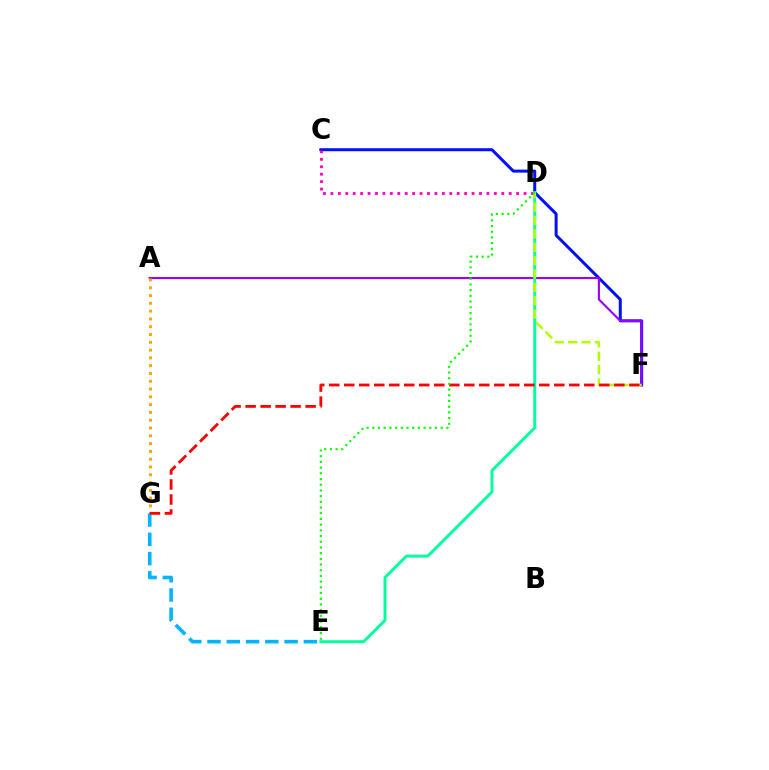{('C', 'F'): [{'color': '#0010ff', 'line_style': 'solid', 'thickness': 2.16}], ('A', 'F'): [{'color': '#9b00ff', 'line_style': 'solid', 'thickness': 1.53}], ('C', 'D'): [{'color': '#ff00bd', 'line_style': 'dotted', 'thickness': 2.02}], ('A', 'G'): [{'color': '#ffa500', 'line_style': 'dotted', 'thickness': 2.12}], ('D', 'E'): [{'color': '#00ff9d', 'line_style': 'solid', 'thickness': 2.11}, {'color': '#08ff00', 'line_style': 'dotted', 'thickness': 1.55}], ('E', 'G'): [{'color': '#00b5ff', 'line_style': 'dashed', 'thickness': 2.62}], ('D', 'F'): [{'color': '#b3ff00', 'line_style': 'dashed', 'thickness': 1.82}], ('F', 'G'): [{'color': '#ff0000', 'line_style': 'dashed', 'thickness': 2.04}]}